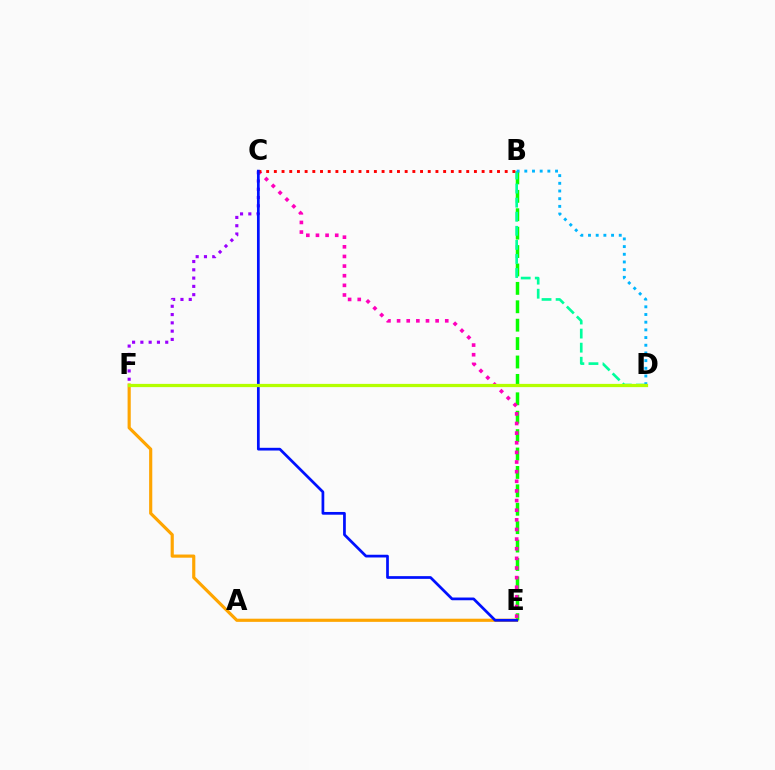{('B', 'E'): [{'color': '#08ff00', 'line_style': 'dashed', 'thickness': 2.5}], ('B', 'D'): [{'color': '#00ff9d', 'line_style': 'dashed', 'thickness': 1.91}, {'color': '#00b5ff', 'line_style': 'dotted', 'thickness': 2.09}], ('E', 'F'): [{'color': '#ffa500', 'line_style': 'solid', 'thickness': 2.27}], ('C', 'F'): [{'color': '#9b00ff', 'line_style': 'dotted', 'thickness': 2.25}], ('C', 'E'): [{'color': '#ff00bd', 'line_style': 'dotted', 'thickness': 2.62}, {'color': '#0010ff', 'line_style': 'solid', 'thickness': 1.97}], ('B', 'C'): [{'color': '#ff0000', 'line_style': 'dotted', 'thickness': 2.09}], ('D', 'F'): [{'color': '#b3ff00', 'line_style': 'solid', 'thickness': 2.33}]}